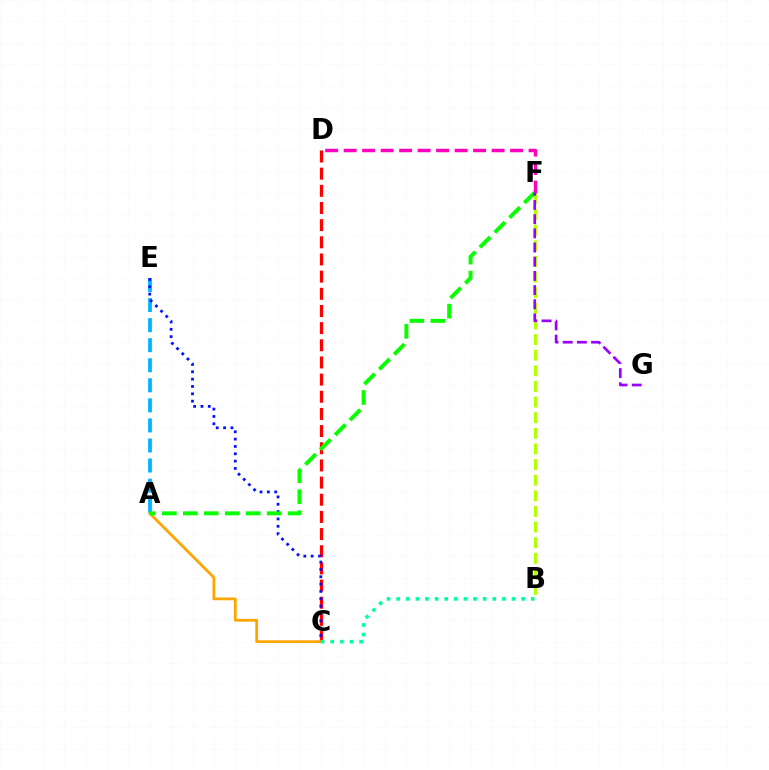{('A', 'E'): [{'color': '#00b5ff', 'line_style': 'dashed', 'thickness': 2.73}], ('B', 'F'): [{'color': '#b3ff00', 'line_style': 'dashed', 'thickness': 2.12}], ('C', 'D'): [{'color': '#ff0000', 'line_style': 'dashed', 'thickness': 2.33}], ('A', 'C'): [{'color': '#ffa500', 'line_style': 'solid', 'thickness': 1.99}], ('C', 'E'): [{'color': '#0010ff', 'line_style': 'dotted', 'thickness': 1.99}], ('D', 'F'): [{'color': '#ff00bd', 'line_style': 'dashed', 'thickness': 2.51}], ('B', 'C'): [{'color': '#00ff9d', 'line_style': 'dotted', 'thickness': 2.61}], ('A', 'F'): [{'color': '#08ff00', 'line_style': 'dashed', 'thickness': 2.85}], ('F', 'G'): [{'color': '#9b00ff', 'line_style': 'dashed', 'thickness': 1.93}]}